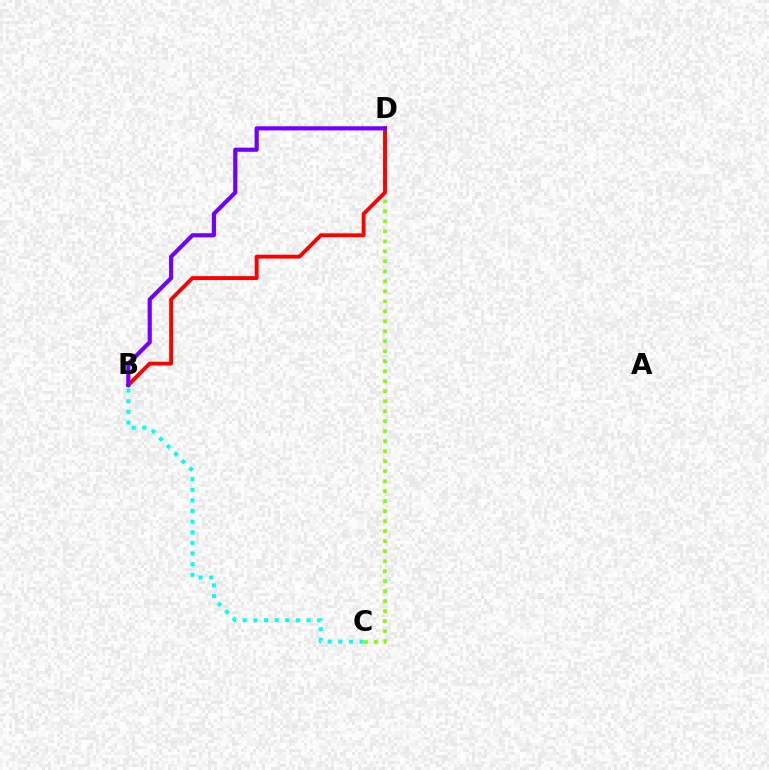{('B', 'C'): [{'color': '#00fff6', 'line_style': 'dotted', 'thickness': 2.89}], ('C', 'D'): [{'color': '#84ff00', 'line_style': 'dotted', 'thickness': 2.72}], ('B', 'D'): [{'color': '#ff0000', 'line_style': 'solid', 'thickness': 2.78}, {'color': '#7200ff', 'line_style': 'solid', 'thickness': 2.99}]}